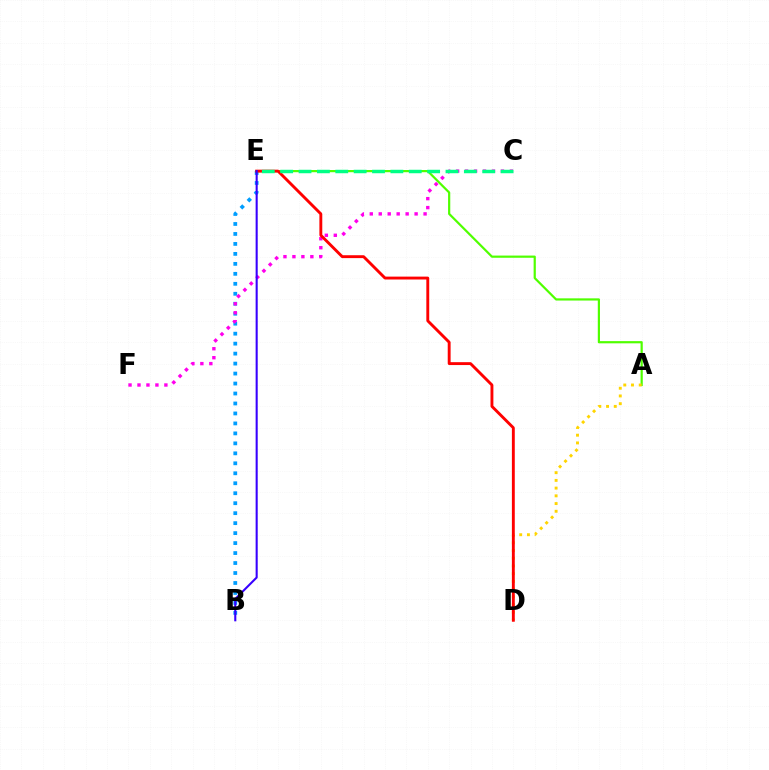{('B', 'E'): [{'color': '#009eff', 'line_style': 'dotted', 'thickness': 2.71}, {'color': '#3700ff', 'line_style': 'solid', 'thickness': 1.5}], ('C', 'F'): [{'color': '#ff00ed', 'line_style': 'dotted', 'thickness': 2.44}], ('A', 'E'): [{'color': '#4fff00', 'line_style': 'solid', 'thickness': 1.59}], ('A', 'D'): [{'color': '#ffd500', 'line_style': 'dotted', 'thickness': 2.1}], ('D', 'E'): [{'color': '#ff0000', 'line_style': 'solid', 'thickness': 2.08}], ('C', 'E'): [{'color': '#00ff86', 'line_style': 'dashed', 'thickness': 2.5}]}